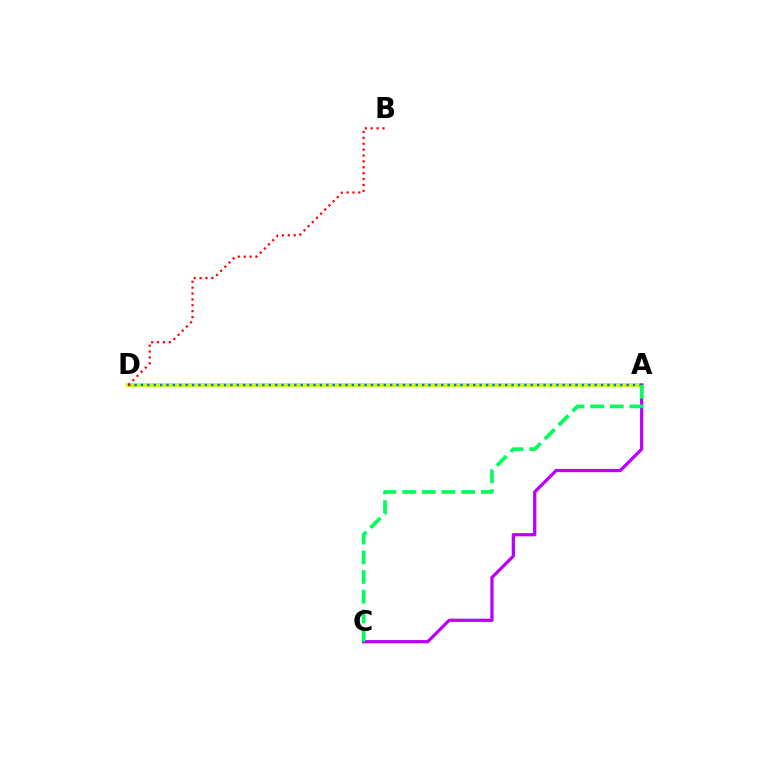{('A', 'D'): [{'color': '#d1ff00', 'line_style': 'solid', 'thickness': 2.85}, {'color': '#0074ff', 'line_style': 'dotted', 'thickness': 1.74}], ('A', 'C'): [{'color': '#b900ff', 'line_style': 'solid', 'thickness': 2.32}, {'color': '#00ff5c', 'line_style': 'dashed', 'thickness': 2.67}], ('B', 'D'): [{'color': '#ff0000', 'line_style': 'dotted', 'thickness': 1.6}]}